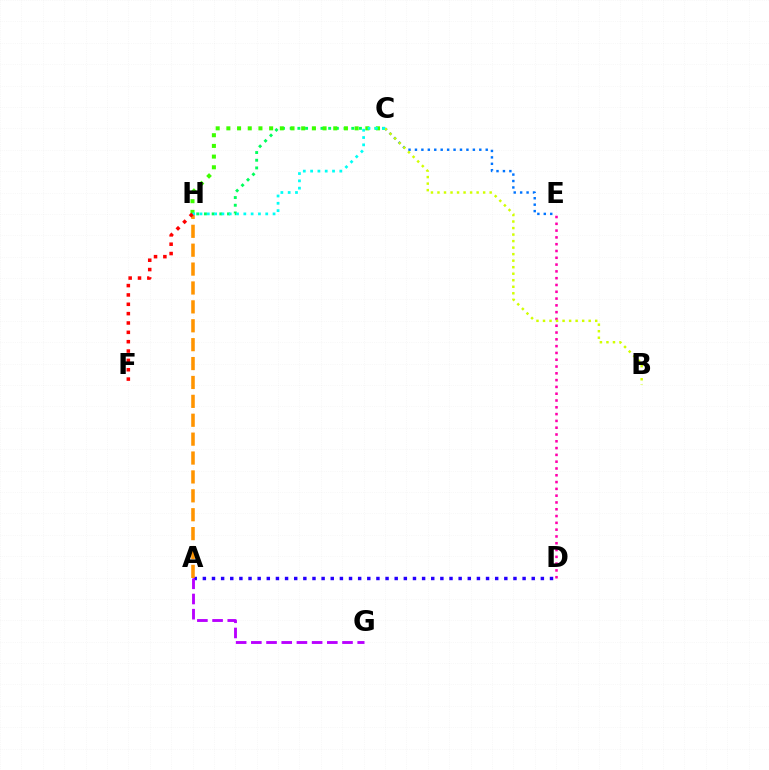{('C', 'E'): [{'color': '#0074ff', 'line_style': 'dotted', 'thickness': 1.75}], ('C', 'H'): [{'color': '#00ff5c', 'line_style': 'dotted', 'thickness': 2.09}, {'color': '#3dff00', 'line_style': 'dotted', 'thickness': 2.9}, {'color': '#00fff6', 'line_style': 'dotted', 'thickness': 1.98}], ('A', 'D'): [{'color': '#2500ff', 'line_style': 'dotted', 'thickness': 2.48}], ('D', 'E'): [{'color': '#ff00ac', 'line_style': 'dotted', 'thickness': 1.85}], ('B', 'C'): [{'color': '#d1ff00', 'line_style': 'dotted', 'thickness': 1.77}], ('A', 'H'): [{'color': '#ff9400', 'line_style': 'dashed', 'thickness': 2.57}], ('F', 'H'): [{'color': '#ff0000', 'line_style': 'dotted', 'thickness': 2.54}], ('A', 'G'): [{'color': '#b900ff', 'line_style': 'dashed', 'thickness': 2.06}]}